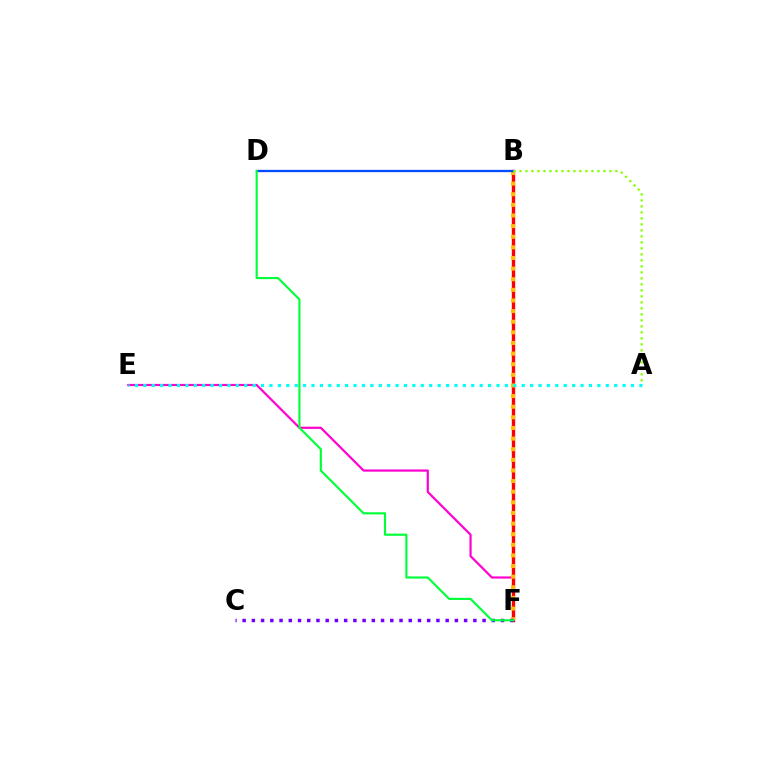{('E', 'F'): [{'color': '#ff00cf', 'line_style': 'solid', 'thickness': 1.58}], ('B', 'F'): [{'color': '#ff0000', 'line_style': 'solid', 'thickness': 2.41}, {'color': '#ffbd00', 'line_style': 'dotted', 'thickness': 2.89}], ('B', 'D'): [{'color': '#004bff', 'line_style': 'solid', 'thickness': 1.66}], ('A', 'E'): [{'color': '#00fff6', 'line_style': 'dotted', 'thickness': 2.28}], ('C', 'F'): [{'color': '#7200ff', 'line_style': 'dotted', 'thickness': 2.51}], ('A', 'B'): [{'color': '#84ff00', 'line_style': 'dotted', 'thickness': 1.63}], ('D', 'F'): [{'color': '#00ff39', 'line_style': 'solid', 'thickness': 1.54}]}